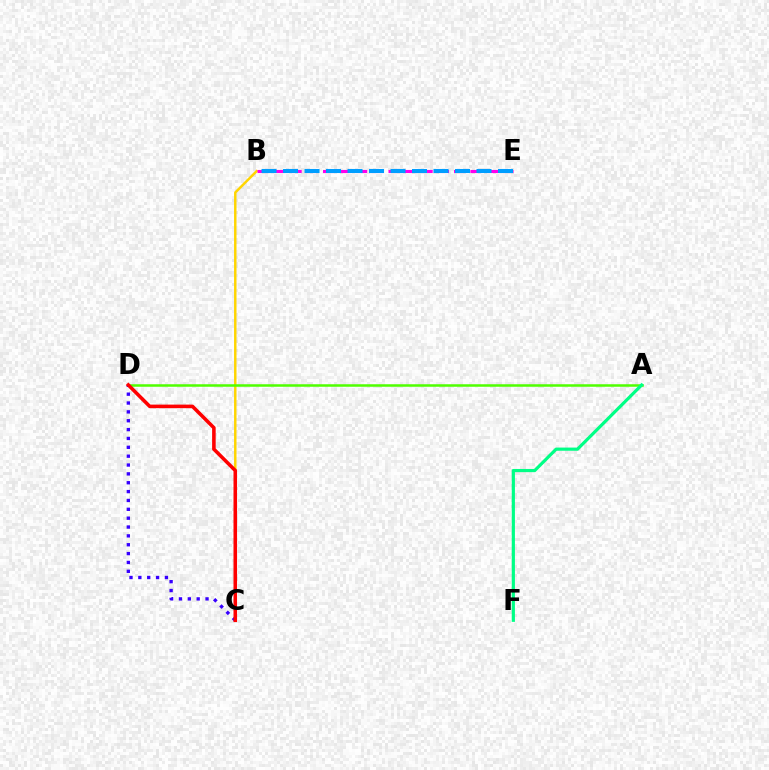{('B', 'C'): [{'color': '#ffd500', 'line_style': 'solid', 'thickness': 1.77}], ('A', 'D'): [{'color': '#4fff00', 'line_style': 'solid', 'thickness': 1.81}], ('C', 'D'): [{'color': '#3700ff', 'line_style': 'dotted', 'thickness': 2.41}, {'color': '#ff0000', 'line_style': 'solid', 'thickness': 2.57}], ('B', 'E'): [{'color': '#ff00ed', 'line_style': 'dashed', 'thickness': 2.22}, {'color': '#009eff', 'line_style': 'dashed', 'thickness': 2.92}], ('A', 'F'): [{'color': '#00ff86', 'line_style': 'solid', 'thickness': 2.29}]}